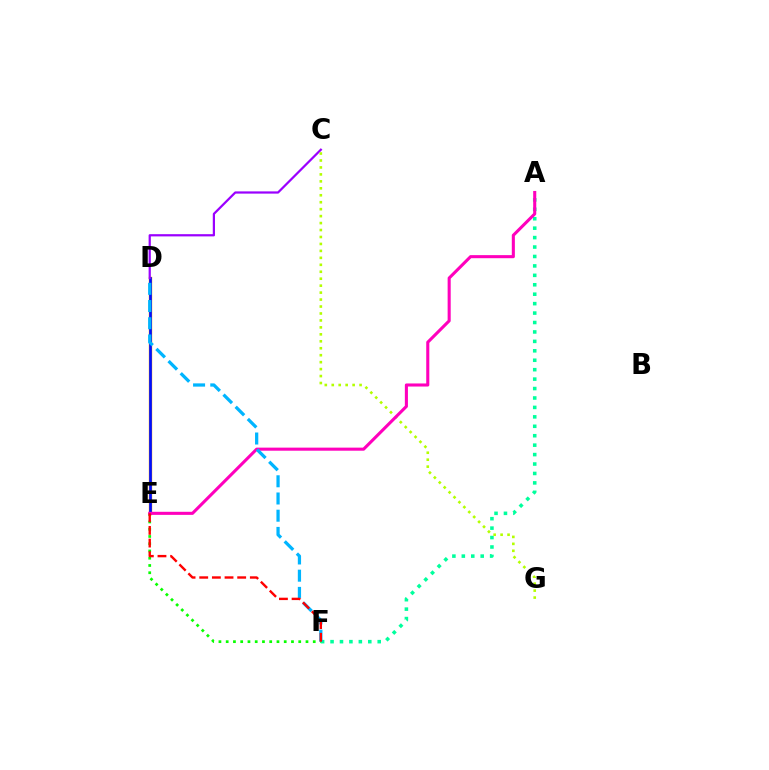{('A', 'F'): [{'color': '#00ff9d', 'line_style': 'dotted', 'thickness': 2.56}], ('E', 'F'): [{'color': '#08ff00', 'line_style': 'dotted', 'thickness': 1.97}, {'color': '#ff0000', 'line_style': 'dashed', 'thickness': 1.72}], ('D', 'E'): [{'color': '#ffa500', 'line_style': 'solid', 'thickness': 2.45}, {'color': '#0010ff', 'line_style': 'solid', 'thickness': 1.95}], ('C', 'D'): [{'color': '#9b00ff', 'line_style': 'solid', 'thickness': 1.6}], ('C', 'G'): [{'color': '#b3ff00', 'line_style': 'dotted', 'thickness': 1.89}], ('A', 'E'): [{'color': '#ff00bd', 'line_style': 'solid', 'thickness': 2.22}], ('D', 'F'): [{'color': '#00b5ff', 'line_style': 'dashed', 'thickness': 2.34}]}